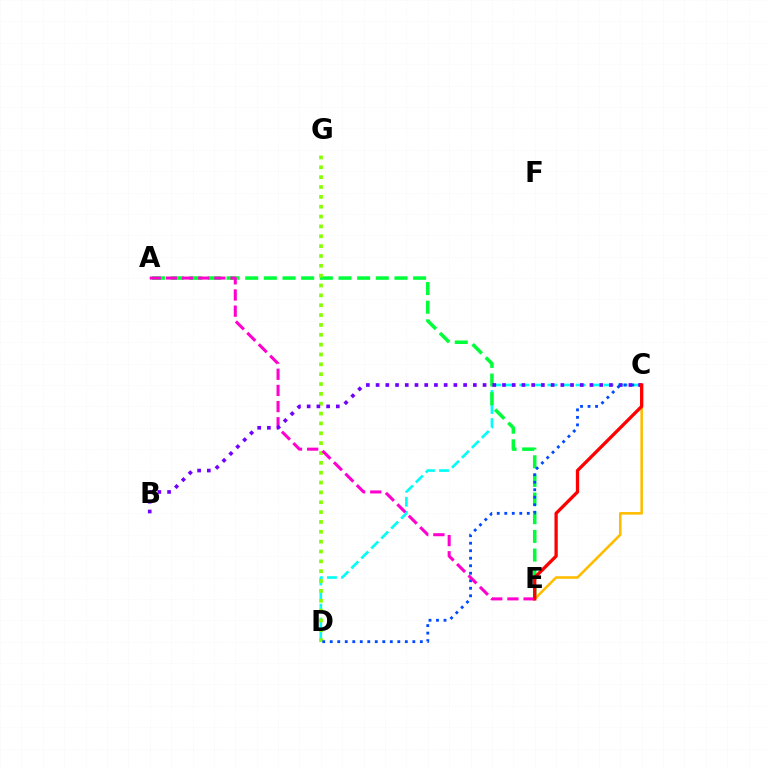{('C', 'D'): [{'color': '#00fff6', 'line_style': 'dashed', 'thickness': 1.91}, {'color': '#004bff', 'line_style': 'dotted', 'thickness': 2.04}], ('A', 'E'): [{'color': '#00ff39', 'line_style': 'dashed', 'thickness': 2.53}, {'color': '#ff00cf', 'line_style': 'dashed', 'thickness': 2.2}], ('D', 'G'): [{'color': '#84ff00', 'line_style': 'dotted', 'thickness': 2.68}], ('C', 'E'): [{'color': '#ffbd00', 'line_style': 'solid', 'thickness': 1.86}, {'color': '#ff0000', 'line_style': 'solid', 'thickness': 2.38}], ('B', 'C'): [{'color': '#7200ff', 'line_style': 'dotted', 'thickness': 2.64}]}